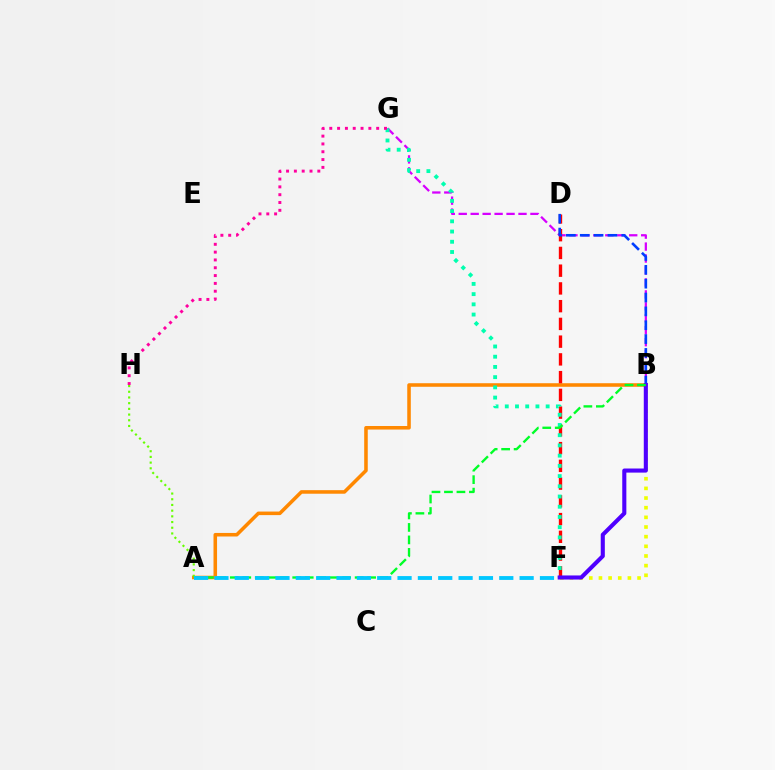{('B', 'G'): [{'color': '#d600ff', 'line_style': 'dashed', 'thickness': 1.62}], ('A', 'B'): [{'color': '#ff8800', 'line_style': 'solid', 'thickness': 2.56}, {'color': '#00ff27', 'line_style': 'dashed', 'thickness': 1.7}], ('D', 'F'): [{'color': '#ff0000', 'line_style': 'dashed', 'thickness': 2.41}], ('B', 'D'): [{'color': '#003fff', 'line_style': 'dashed', 'thickness': 1.88}], ('B', 'F'): [{'color': '#eeff00', 'line_style': 'dotted', 'thickness': 2.62}, {'color': '#4f00ff', 'line_style': 'solid', 'thickness': 2.95}], ('F', 'G'): [{'color': '#00ffaf', 'line_style': 'dotted', 'thickness': 2.78}], ('A', 'H'): [{'color': '#66ff00', 'line_style': 'dotted', 'thickness': 1.55}], ('G', 'H'): [{'color': '#ff00a0', 'line_style': 'dotted', 'thickness': 2.12}], ('A', 'F'): [{'color': '#00c7ff', 'line_style': 'dashed', 'thickness': 2.76}]}